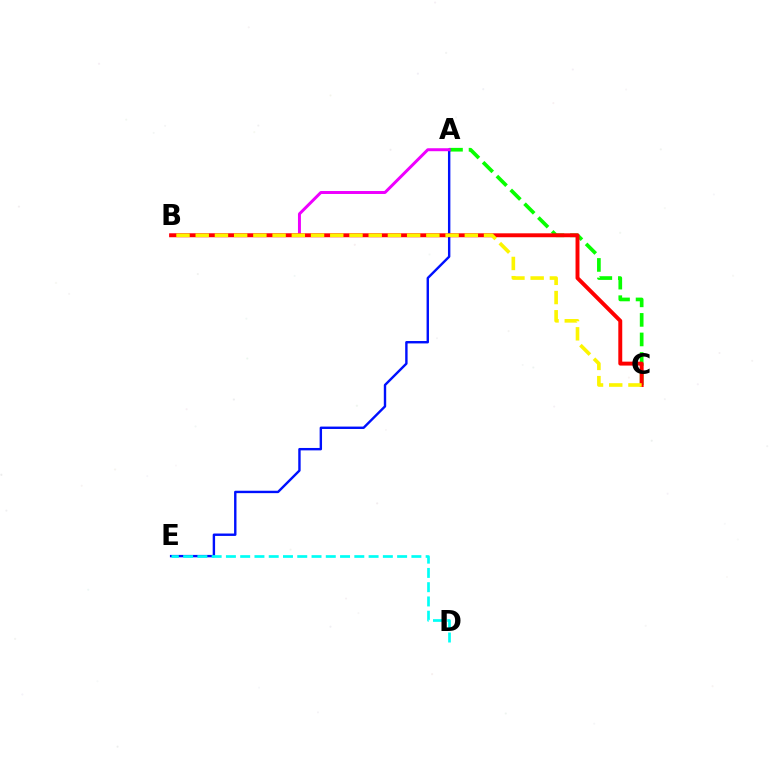{('A', 'C'): [{'color': '#08ff00', 'line_style': 'dashed', 'thickness': 2.66}], ('A', 'E'): [{'color': '#0010ff', 'line_style': 'solid', 'thickness': 1.73}], ('A', 'B'): [{'color': '#ee00ff', 'line_style': 'solid', 'thickness': 2.14}], ('D', 'E'): [{'color': '#00fff6', 'line_style': 'dashed', 'thickness': 1.94}], ('B', 'C'): [{'color': '#ff0000', 'line_style': 'solid', 'thickness': 2.83}, {'color': '#fcf500', 'line_style': 'dashed', 'thickness': 2.61}]}